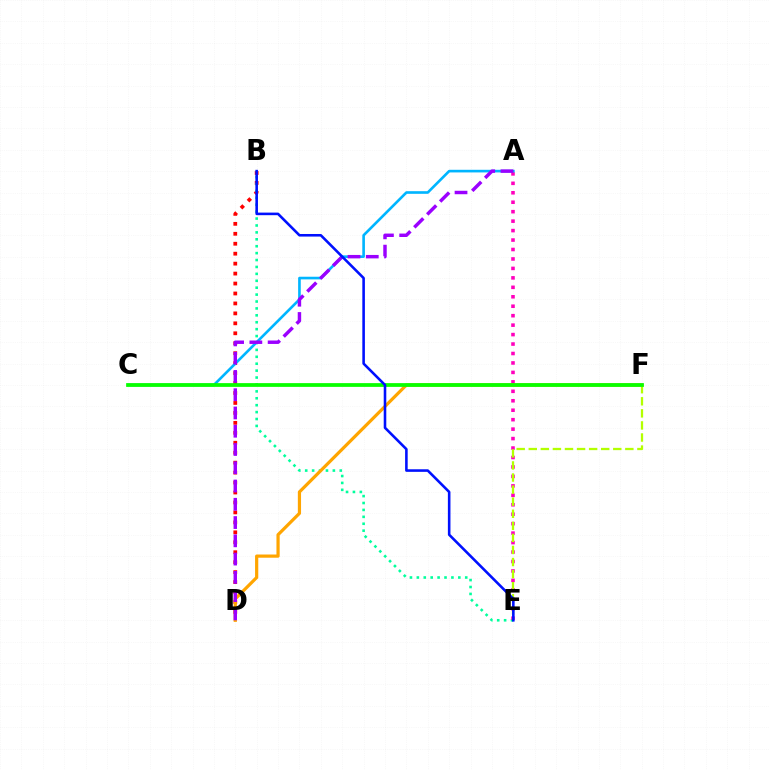{('B', 'D'): [{'color': '#ff0000', 'line_style': 'dotted', 'thickness': 2.7}], ('B', 'E'): [{'color': '#00ff9d', 'line_style': 'dotted', 'thickness': 1.88}, {'color': '#0010ff', 'line_style': 'solid', 'thickness': 1.86}], ('A', 'E'): [{'color': '#ff00bd', 'line_style': 'dotted', 'thickness': 2.57}], ('A', 'C'): [{'color': '#00b5ff', 'line_style': 'solid', 'thickness': 1.9}], ('D', 'F'): [{'color': '#ffa500', 'line_style': 'solid', 'thickness': 2.31}], ('A', 'D'): [{'color': '#9b00ff', 'line_style': 'dashed', 'thickness': 2.48}], ('E', 'F'): [{'color': '#b3ff00', 'line_style': 'dashed', 'thickness': 1.64}], ('C', 'F'): [{'color': '#08ff00', 'line_style': 'solid', 'thickness': 2.7}]}